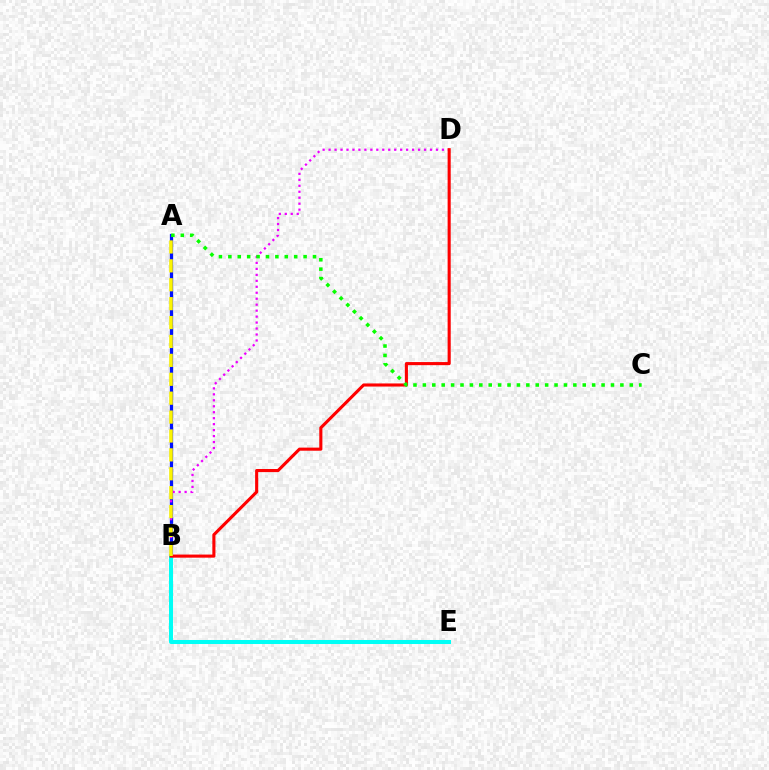{('A', 'B'): [{'color': '#0010ff', 'line_style': 'solid', 'thickness': 2.34}, {'color': '#fcf500', 'line_style': 'dashed', 'thickness': 2.57}], ('B', 'E'): [{'color': '#00fff6', 'line_style': 'solid', 'thickness': 2.9}], ('B', 'D'): [{'color': '#ee00ff', 'line_style': 'dotted', 'thickness': 1.62}, {'color': '#ff0000', 'line_style': 'solid', 'thickness': 2.23}], ('A', 'C'): [{'color': '#08ff00', 'line_style': 'dotted', 'thickness': 2.56}]}